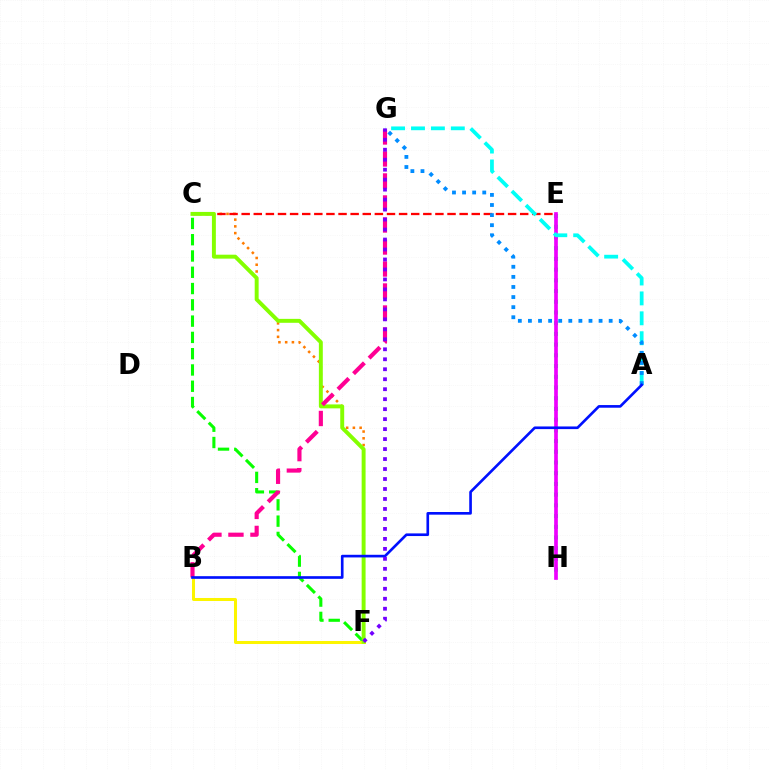{('E', 'H'): [{'color': '#00ff74', 'line_style': 'dotted', 'thickness': 2.91}, {'color': '#ee00ff', 'line_style': 'solid', 'thickness': 2.65}], ('C', 'F'): [{'color': '#ff7c00', 'line_style': 'dotted', 'thickness': 1.83}, {'color': '#08ff00', 'line_style': 'dashed', 'thickness': 2.21}, {'color': '#84ff00', 'line_style': 'solid', 'thickness': 2.83}], ('C', 'E'): [{'color': '#ff0000', 'line_style': 'dashed', 'thickness': 1.65}], ('B', 'F'): [{'color': '#fcf500', 'line_style': 'solid', 'thickness': 2.17}], ('B', 'G'): [{'color': '#ff0094', 'line_style': 'dashed', 'thickness': 2.99}], ('A', 'G'): [{'color': '#00fff6', 'line_style': 'dashed', 'thickness': 2.7}, {'color': '#008cff', 'line_style': 'dotted', 'thickness': 2.74}], ('A', 'B'): [{'color': '#0010ff', 'line_style': 'solid', 'thickness': 1.91}], ('F', 'G'): [{'color': '#7200ff', 'line_style': 'dotted', 'thickness': 2.71}]}